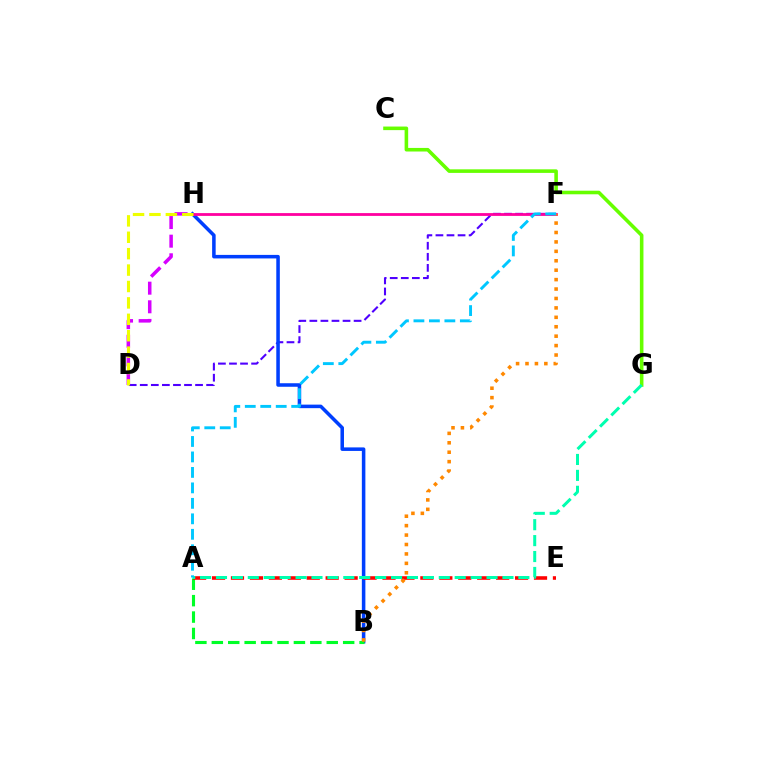{('D', 'F'): [{'color': '#4f00ff', 'line_style': 'dashed', 'thickness': 1.5}], ('B', 'H'): [{'color': '#003fff', 'line_style': 'solid', 'thickness': 2.54}], ('C', 'G'): [{'color': '#66ff00', 'line_style': 'solid', 'thickness': 2.57}], ('F', 'H'): [{'color': '#ff00a0', 'line_style': 'solid', 'thickness': 2.01}], ('A', 'B'): [{'color': '#00ff27', 'line_style': 'dashed', 'thickness': 2.23}], ('A', 'E'): [{'color': '#ff0000', 'line_style': 'dashed', 'thickness': 2.57}], ('A', 'G'): [{'color': '#00ffaf', 'line_style': 'dashed', 'thickness': 2.16}], ('D', 'H'): [{'color': '#d600ff', 'line_style': 'dashed', 'thickness': 2.53}, {'color': '#eeff00', 'line_style': 'dashed', 'thickness': 2.23}], ('B', 'F'): [{'color': '#ff8800', 'line_style': 'dotted', 'thickness': 2.56}], ('A', 'F'): [{'color': '#00c7ff', 'line_style': 'dashed', 'thickness': 2.1}]}